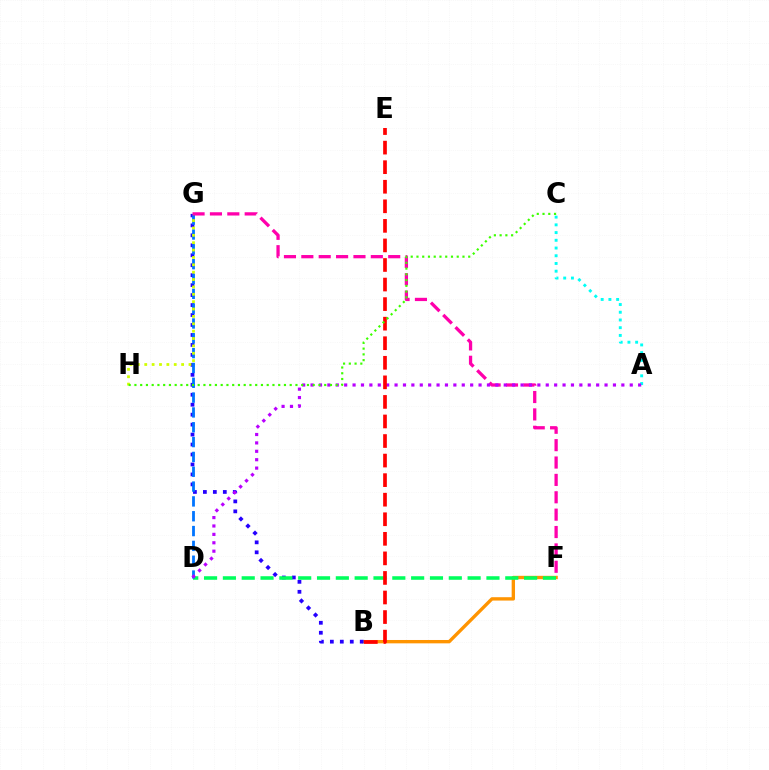{('B', 'F'): [{'color': '#ff9400', 'line_style': 'solid', 'thickness': 2.42}], ('B', 'G'): [{'color': '#2500ff', 'line_style': 'dotted', 'thickness': 2.71}], ('D', 'F'): [{'color': '#00ff5c', 'line_style': 'dashed', 'thickness': 2.56}], ('D', 'G'): [{'color': '#0074ff', 'line_style': 'dashed', 'thickness': 2.01}], ('A', 'C'): [{'color': '#00fff6', 'line_style': 'dotted', 'thickness': 2.1}], ('F', 'G'): [{'color': '#ff00ac', 'line_style': 'dashed', 'thickness': 2.36}], ('G', 'H'): [{'color': '#d1ff00', 'line_style': 'dotted', 'thickness': 2.0}], ('A', 'D'): [{'color': '#b900ff', 'line_style': 'dotted', 'thickness': 2.28}], ('B', 'E'): [{'color': '#ff0000', 'line_style': 'dashed', 'thickness': 2.66}], ('C', 'H'): [{'color': '#3dff00', 'line_style': 'dotted', 'thickness': 1.56}]}